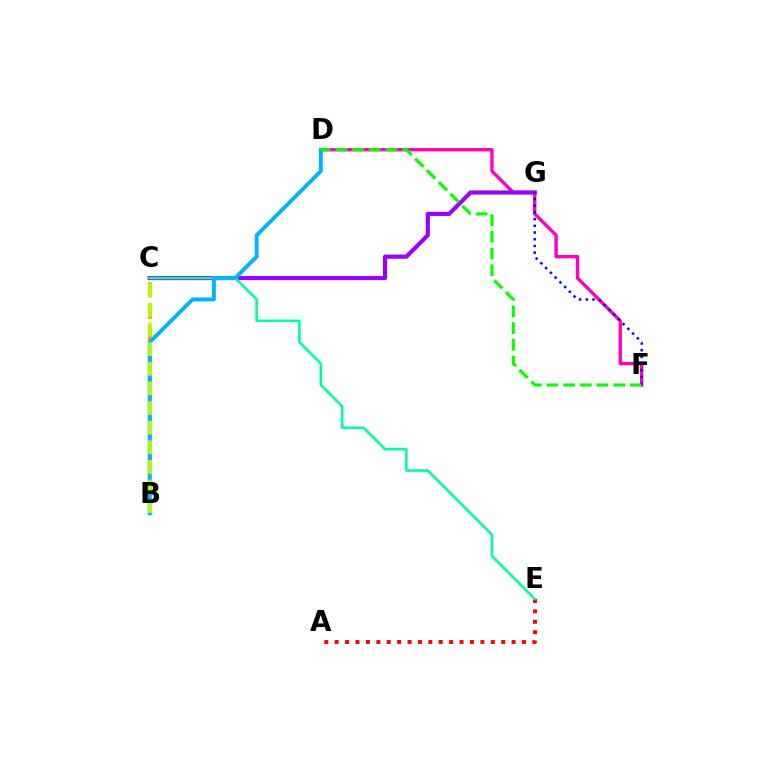{('A', 'E'): [{'color': '#ff0000', 'line_style': 'dotted', 'thickness': 2.83}], ('D', 'F'): [{'color': '#ff00bd', 'line_style': 'solid', 'thickness': 2.43}, {'color': '#08ff00', 'line_style': 'dashed', 'thickness': 2.27}], ('C', 'G'): [{'color': '#9b00ff', 'line_style': 'solid', 'thickness': 2.99}], ('F', 'G'): [{'color': '#0010ff', 'line_style': 'dotted', 'thickness': 1.82}], ('B', 'C'): [{'color': '#ffa500', 'line_style': 'dashed', 'thickness': 2.93}, {'color': '#b3ff00', 'line_style': 'dashed', 'thickness': 2.67}], ('C', 'E'): [{'color': '#00ff9d', 'line_style': 'solid', 'thickness': 1.87}], ('B', 'D'): [{'color': '#00b5ff', 'line_style': 'solid', 'thickness': 2.83}]}